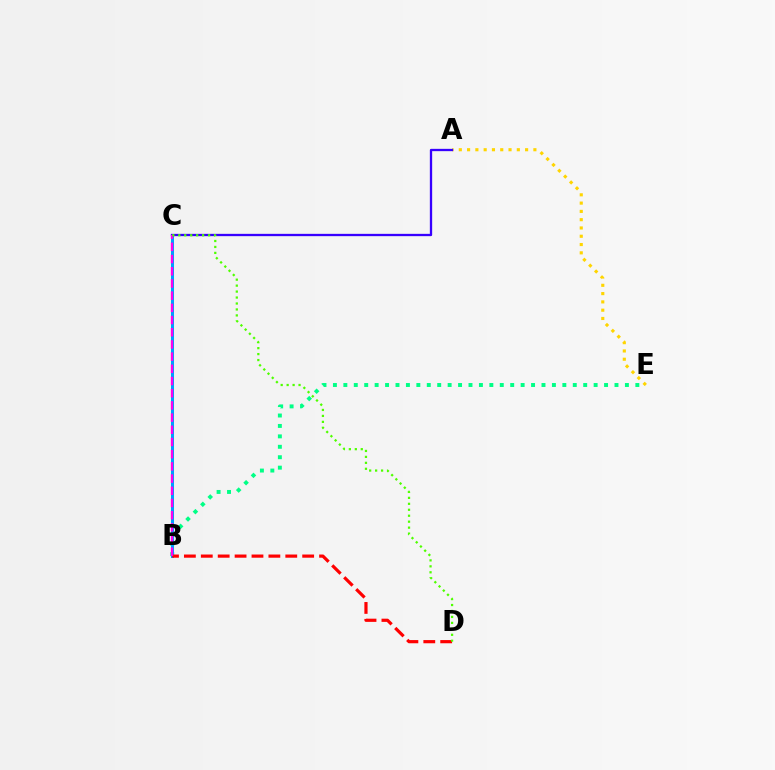{('B', 'E'): [{'color': '#00ff86', 'line_style': 'dotted', 'thickness': 2.83}], ('B', 'C'): [{'color': '#009eff', 'line_style': 'solid', 'thickness': 2.17}, {'color': '#ff00ed', 'line_style': 'dashed', 'thickness': 1.66}], ('A', 'E'): [{'color': '#ffd500', 'line_style': 'dotted', 'thickness': 2.25}], ('B', 'D'): [{'color': '#ff0000', 'line_style': 'dashed', 'thickness': 2.3}], ('A', 'C'): [{'color': '#3700ff', 'line_style': 'solid', 'thickness': 1.66}], ('C', 'D'): [{'color': '#4fff00', 'line_style': 'dotted', 'thickness': 1.62}]}